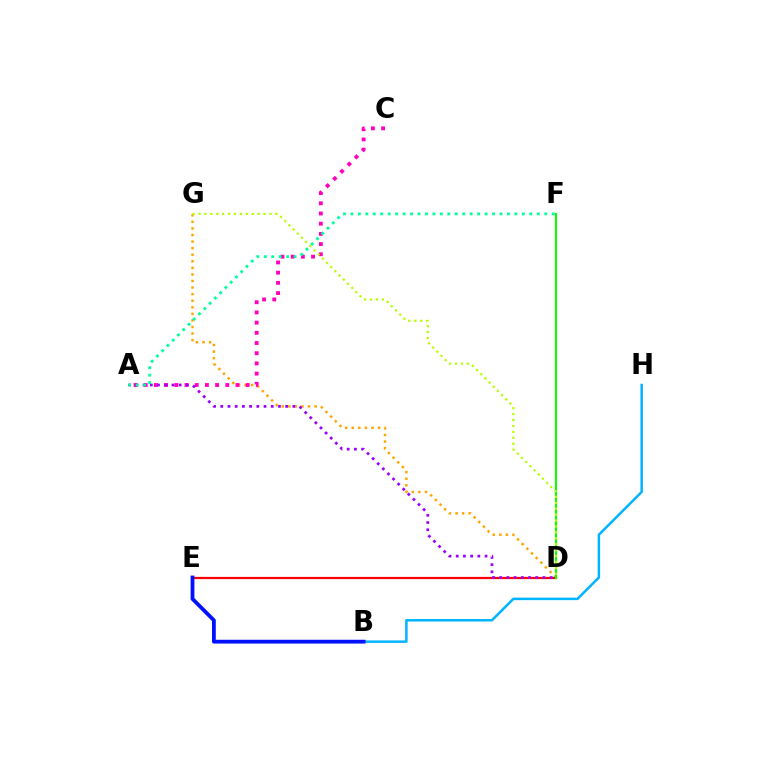{('D', 'G'): [{'color': '#ffa500', 'line_style': 'dotted', 'thickness': 1.79}, {'color': '#b3ff00', 'line_style': 'dotted', 'thickness': 1.61}], ('B', 'H'): [{'color': '#00b5ff', 'line_style': 'solid', 'thickness': 1.8}], ('D', 'E'): [{'color': '#ff0000', 'line_style': 'solid', 'thickness': 1.6}], ('D', 'F'): [{'color': '#08ff00', 'line_style': 'solid', 'thickness': 1.51}], ('A', 'C'): [{'color': '#ff00bd', 'line_style': 'dotted', 'thickness': 2.77}], ('A', 'D'): [{'color': '#9b00ff', 'line_style': 'dotted', 'thickness': 1.96}], ('A', 'F'): [{'color': '#00ff9d', 'line_style': 'dotted', 'thickness': 2.02}], ('B', 'E'): [{'color': '#0010ff', 'line_style': 'solid', 'thickness': 2.73}]}